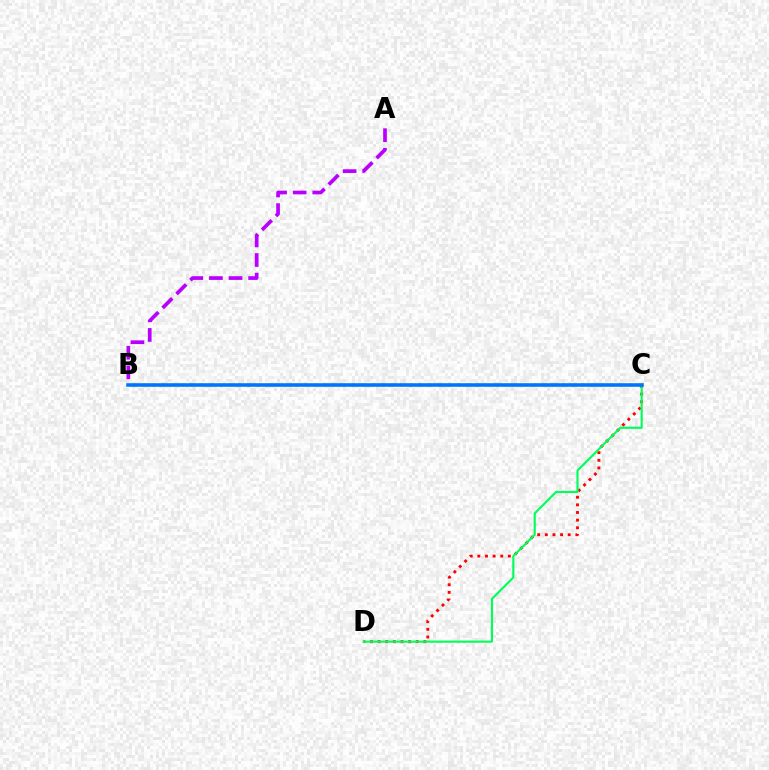{('B', 'C'): [{'color': '#d1ff00', 'line_style': 'dotted', 'thickness': 2.59}, {'color': '#0074ff', 'line_style': 'solid', 'thickness': 2.56}], ('A', 'B'): [{'color': '#b900ff', 'line_style': 'dashed', 'thickness': 2.66}], ('C', 'D'): [{'color': '#ff0000', 'line_style': 'dotted', 'thickness': 2.07}, {'color': '#00ff5c', 'line_style': 'solid', 'thickness': 1.54}]}